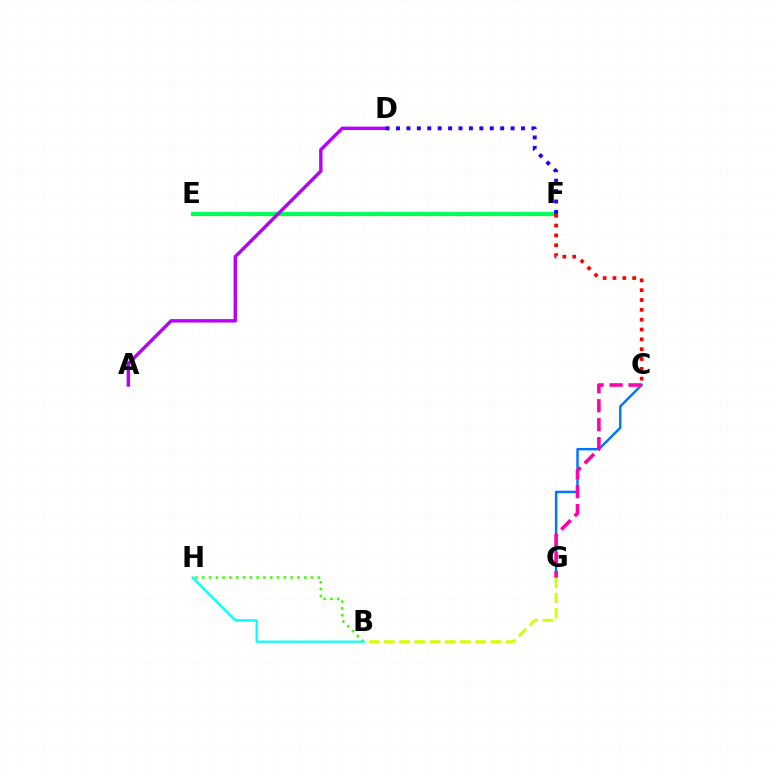{('B', 'H'): [{'color': '#3dff00', 'line_style': 'dotted', 'thickness': 1.85}, {'color': '#00fff6', 'line_style': 'solid', 'thickness': 1.57}], ('C', 'G'): [{'color': '#0074ff', 'line_style': 'solid', 'thickness': 1.75}, {'color': '#ff00ac', 'line_style': 'dashed', 'thickness': 2.58}], ('E', 'F'): [{'color': '#ff9400', 'line_style': 'dashed', 'thickness': 2.36}, {'color': '#00ff5c', 'line_style': 'solid', 'thickness': 2.98}], ('A', 'D'): [{'color': '#b900ff', 'line_style': 'solid', 'thickness': 2.46}], ('B', 'G'): [{'color': '#d1ff00', 'line_style': 'dashed', 'thickness': 2.07}], ('D', 'F'): [{'color': '#2500ff', 'line_style': 'dotted', 'thickness': 2.83}], ('C', 'F'): [{'color': '#ff0000', 'line_style': 'dotted', 'thickness': 2.67}]}